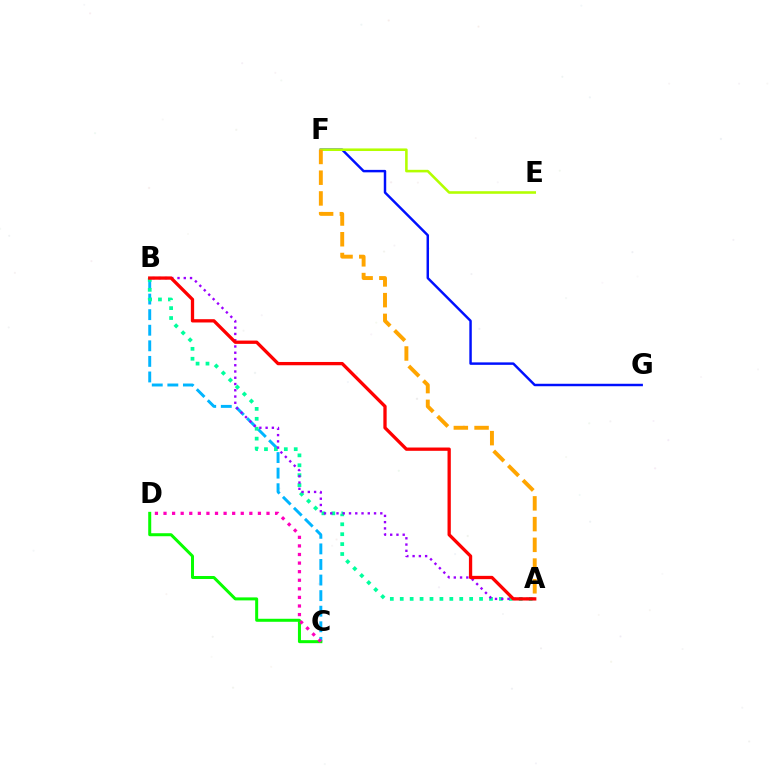{('B', 'C'): [{'color': '#00b5ff', 'line_style': 'dashed', 'thickness': 2.12}], ('A', 'B'): [{'color': '#00ff9d', 'line_style': 'dotted', 'thickness': 2.69}, {'color': '#9b00ff', 'line_style': 'dotted', 'thickness': 1.7}, {'color': '#ff0000', 'line_style': 'solid', 'thickness': 2.37}], ('F', 'G'): [{'color': '#0010ff', 'line_style': 'solid', 'thickness': 1.77}], ('E', 'F'): [{'color': '#b3ff00', 'line_style': 'solid', 'thickness': 1.86}], ('C', 'D'): [{'color': '#08ff00', 'line_style': 'solid', 'thickness': 2.16}, {'color': '#ff00bd', 'line_style': 'dotted', 'thickness': 2.33}], ('A', 'F'): [{'color': '#ffa500', 'line_style': 'dashed', 'thickness': 2.82}]}